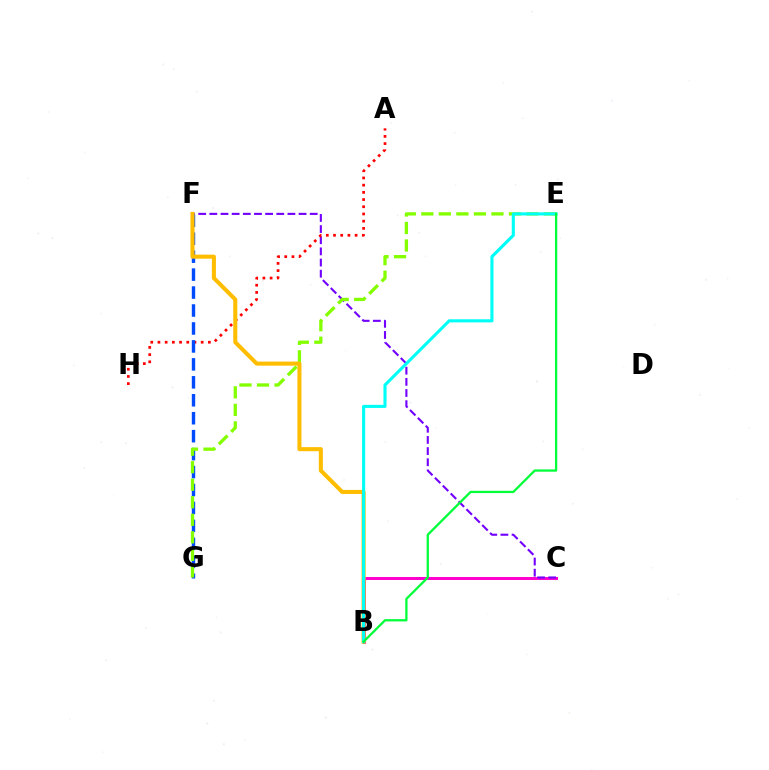{('B', 'C'): [{'color': '#ff00cf', 'line_style': 'solid', 'thickness': 2.14}], ('C', 'F'): [{'color': '#7200ff', 'line_style': 'dashed', 'thickness': 1.52}], ('A', 'H'): [{'color': '#ff0000', 'line_style': 'dotted', 'thickness': 1.96}], ('F', 'G'): [{'color': '#004bff', 'line_style': 'dashed', 'thickness': 2.44}], ('E', 'G'): [{'color': '#84ff00', 'line_style': 'dashed', 'thickness': 2.38}], ('B', 'F'): [{'color': '#ffbd00', 'line_style': 'solid', 'thickness': 2.92}], ('B', 'E'): [{'color': '#00fff6', 'line_style': 'solid', 'thickness': 2.23}, {'color': '#00ff39', 'line_style': 'solid', 'thickness': 1.64}]}